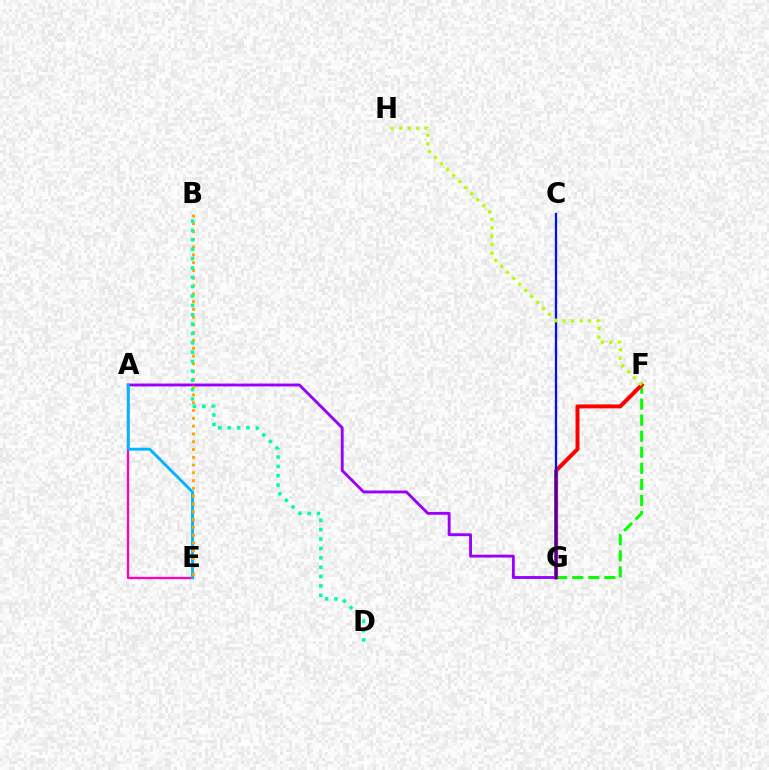{('A', 'G'): [{'color': '#9b00ff', 'line_style': 'solid', 'thickness': 2.07}], ('F', 'G'): [{'color': '#08ff00', 'line_style': 'dashed', 'thickness': 2.18}, {'color': '#ff0000', 'line_style': 'solid', 'thickness': 2.86}], ('A', 'E'): [{'color': '#ff00bd', 'line_style': 'solid', 'thickness': 1.63}, {'color': '#00b5ff', 'line_style': 'solid', 'thickness': 2.07}], ('B', 'E'): [{'color': '#ffa500', 'line_style': 'dotted', 'thickness': 2.12}], ('C', 'G'): [{'color': '#0010ff', 'line_style': 'solid', 'thickness': 1.64}], ('B', 'D'): [{'color': '#00ff9d', 'line_style': 'dotted', 'thickness': 2.54}], ('F', 'H'): [{'color': '#b3ff00', 'line_style': 'dotted', 'thickness': 2.31}]}